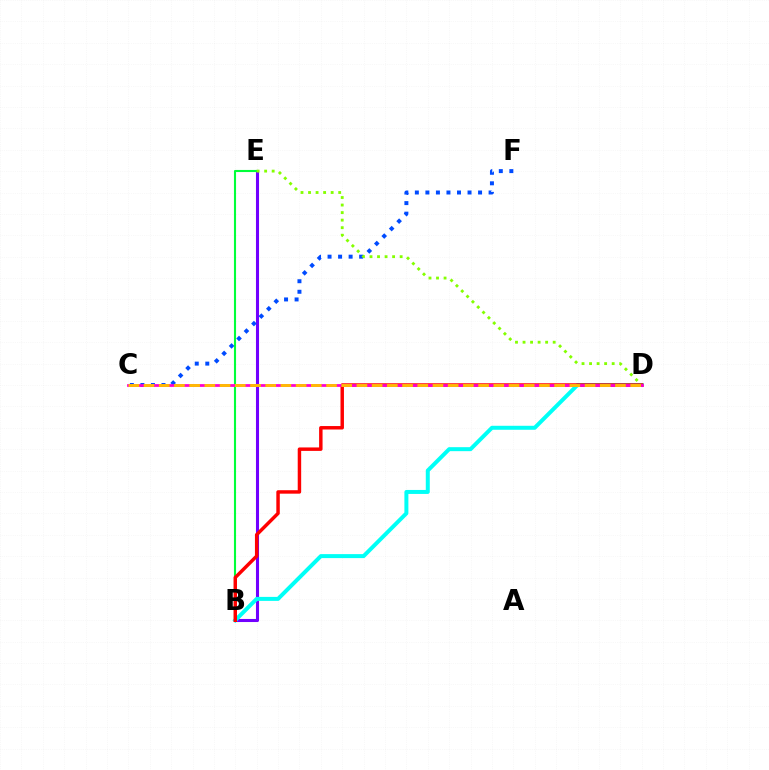{('B', 'E'): [{'color': '#7200ff', 'line_style': 'solid', 'thickness': 2.21}, {'color': '#00ff39', 'line_style': 'solid', 'thickness': 1.52}], ('B', 'D'): [{'color': '#00fff6', 'line_style': 'solid', 'thickness': 2.87}, {'color': '#ff0000', 'line_style': 'solid', 'thickness': 2.49}], ('C', 'F'): [{'color': '#004bff', 'line_style': 'dotted', 'thickness': 2.86}], ('D', 'E'): [{'color': '#84ff00', 'line_style': 'dotted', 'thickness': 2.05}], ('C', 'D'): [{'color': '#ff00cf', 'line_style': 'solid', 'thickness': 1.99}, {'color': '#ffbd00', 'line_style': 'dashed', 'thickness': 2.07}]}